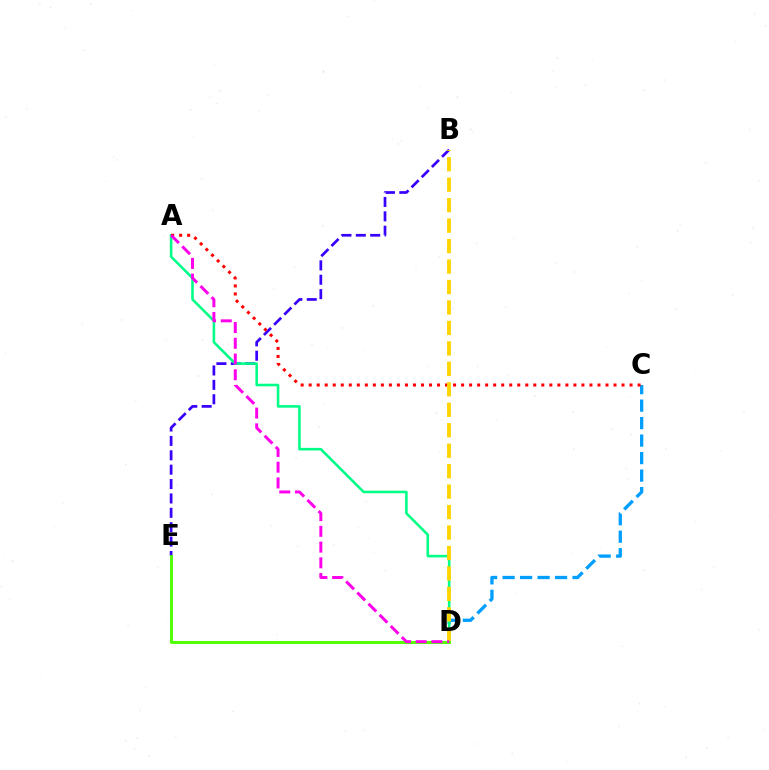{('C', 'D'): [{'color': '#009eff', 'line_style': 'dashed', 'thickness': 2.38}], ('B', 'E'): [{'color': '#3700ff', 'line_style': 'dashed', 'thickness': 1.95}], ('A', 'D'): [{'color': '#00ff86', 'line_style': 'solid', 'thickness': 1.85}, {'color': '#ff00ed', 'line_style': 'dashed', 'thickness': 2.14}], ('A', 'C'): [{'color': '#ff0000', 'line_style': 'dotted', 'thickness': 2.18}], ('B', 'D'): [{'color': '#ffd500', 'line_style': 'dashed', 'thickness': 2.78}], ('D', 'E'): [{'color': '#4fff00', 'line_style': 'solid', 'thickness': 2.11}]}